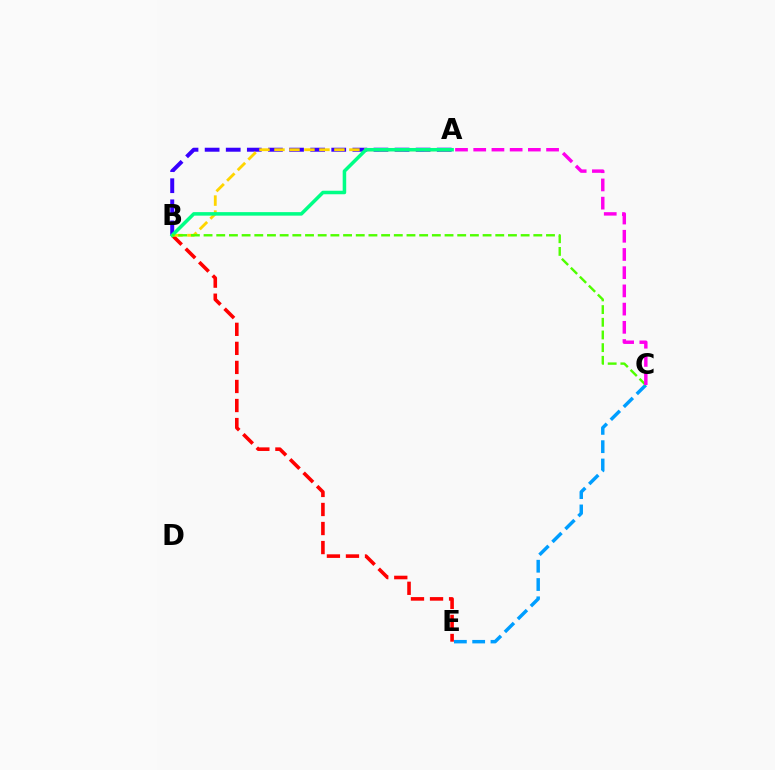{('A', 'B'): [{'color': '#3700ff', 'line_style': 'dashed', 'thickness': 2.87}, {'color': '#ffd500', 'line_style': 'dashed', 'thickness': 2.04}, {'color': '#00ff86', 'line_style': 'solid', 'thickness': 2.53}], ('B', 'E'): [{'color': '#ff0000', 'line_style': 'dashed', 'thickness': 2.59}], ('C', 'E'): [{'color': '#009eff', 'line_style': 'dashed', 'thickness': 2.49}], ('B', 'C'): [{'color': '#4fff00', 'line_style': 'dashed', 'thickness': 1.72}], ('A', 'C'): [{'color': '#ff00ed', 'line_style': 'dashed', 'thickness': 2.47}]}